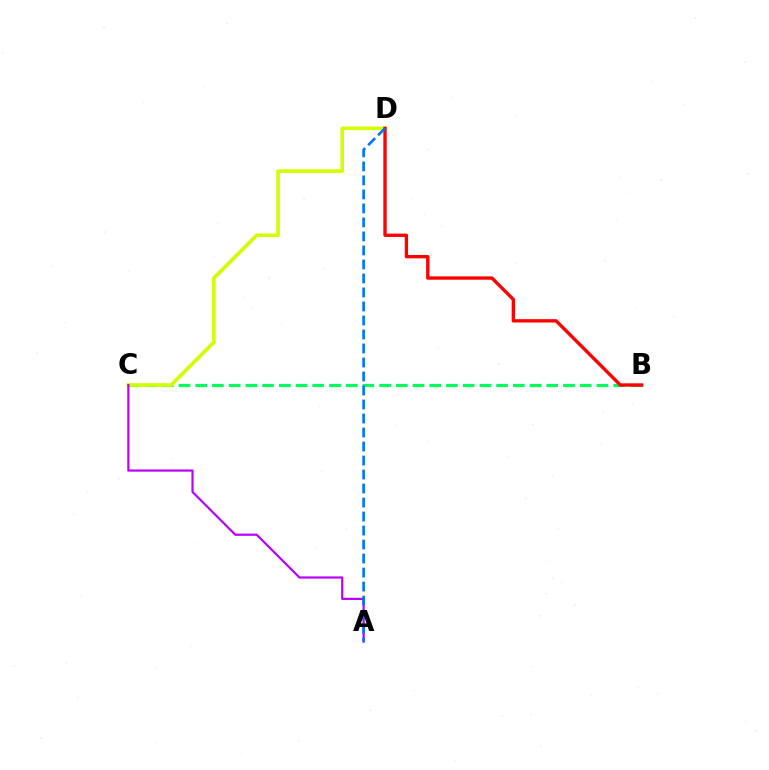{('B', 'C'): [{'color': '#00ff5c', 'line_style': 'dashed', 'thickness': 2.27}], ('C', 'D'): [{'color': '#d1ff00', 'line_style': 'solid', 'thickness': 2.61}], ('B', 'D'): [{'color': '#ff0000', 'line_style': 'solid', 'thickness': 2.41}], ('A', 'C'): [{'color': '#b900ff', 'line_style': 'solid', 'thickness': 1.57}], ('A', 'D'): [{'color': '#0074ff', 'line_style': 'dashed', 'thickness': 1.9}]}